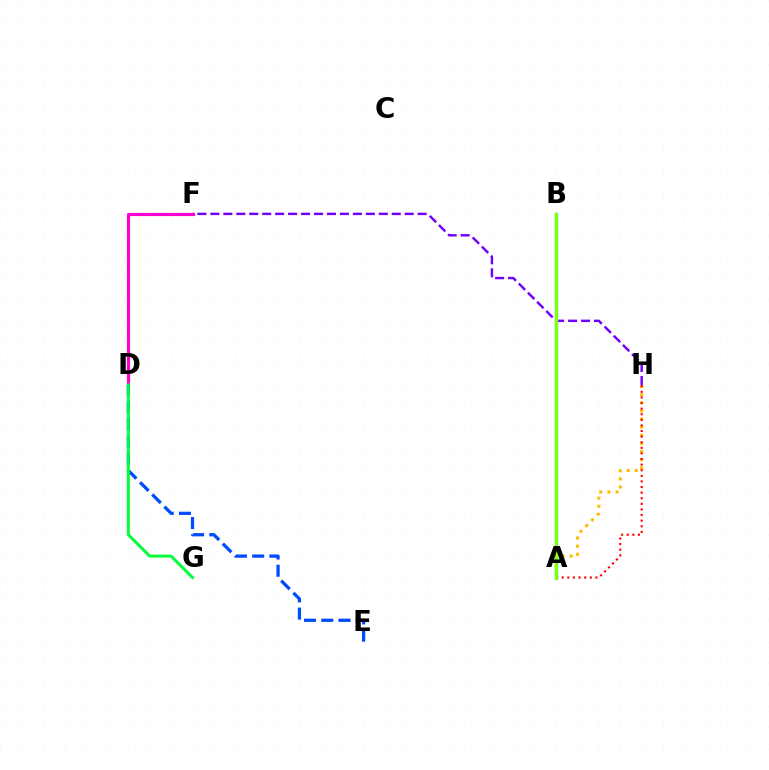{('F', 'H'): [{'color': '#7200ff', 'line_style': 'dashed', 'thickness': 1.76}], ('A', 'B'): [{'color': '#00fff6', 'line_style': 'solid', 'thickness': 2.44}, {'color': '#84ff00', 'line_style': 'solid', 'thickness': 2.22}], ('A', 'H'): [{'color': '#ffbd00', 'line_style': 'dotted', 'thickness': 2.21}, {'color': '#ff0000', 'line_style': 'dotted', 'thickness': 1.52}], ('D', 'F'): [{'color': '#ff00cf', 'line_style': 'solid', 'thickness': 2.27}], ('D', 'E'): [{'color': '#004bff', 'line_style': 'dashed', 'thickness': 2.34}], ('D', 'G'): [{'color': '#00ff39', 'line_style': 'solid', 'thickness': 2.14}]}